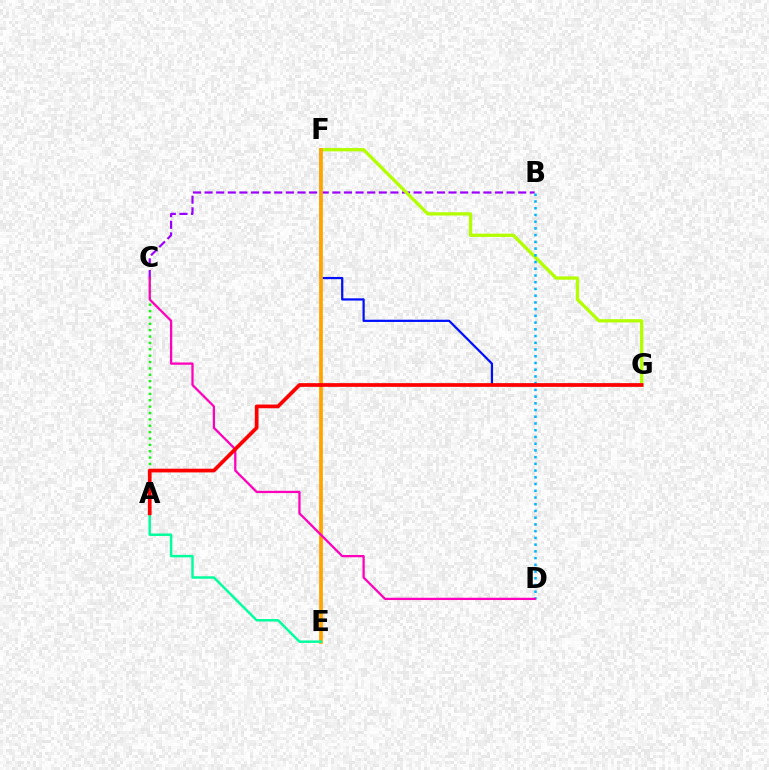{('A', 'C'): [{'color': '#08ff00', 'line_style': 'dotted', 'thickness': 1.73}], ('B', 'C'): [{'color': '#9b00ff', 'line_style': 'dashed', 'thickness': 1.58}], ('F', 'G'): [{'color': '#0010ff', 'line_style': 'solid', 'thickness': 1.6}, {'color': '#b3ff00', 'line_style': 'solid', 'thickness': 2.35}], ('E', 'F'): [{'color': '#ffa500', 'line_style': 'solid', 'thickness': 2.69}], ('B', 'D'): [{'color': '#00b5ff', 'line_style': 'dotted', 'thickness': 1.83}], ('A', 'E'): [{'color': '#00ff9d', 'line_style': 'solid', 'thickness': 1.77}], ('C', 'D'): [{'color': '#ff00bd', 'line_style': 'solid', 'thickness': 1.63}], ('A', 'G'): [{'color': '#ff0000', 'line_style': 'solid', 'thickness': 2.67}]}